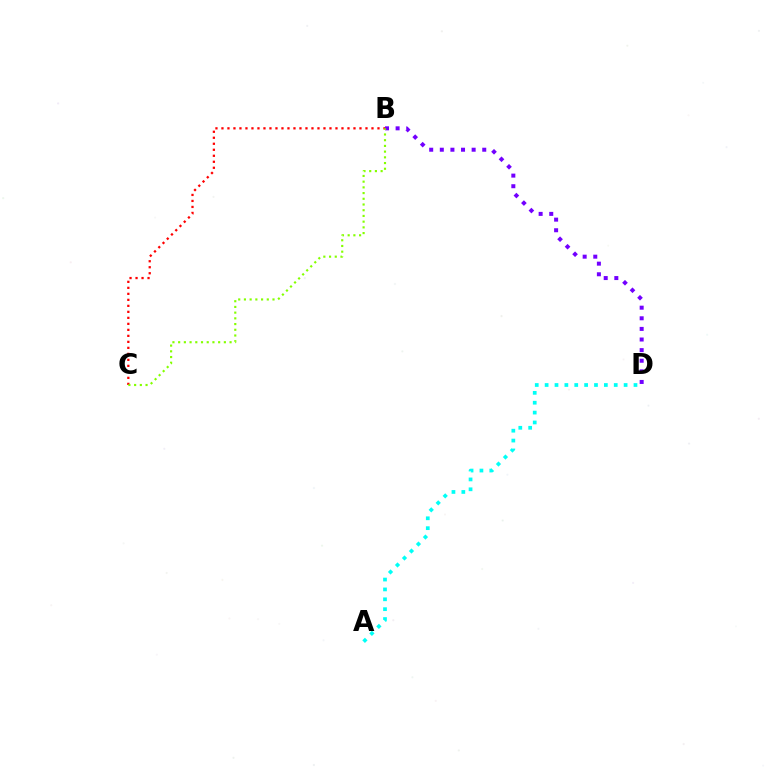{('B', 'D'): [{'color': '#7200ff', 'line_style': 'dotted', 'thickness': 2.88}], ('B', 'C'): [{'color': '#ff0000', 'line_style': 'dotted', 'thickness': 1.63}, {'color': '#84ff00', 'line_style': 'dotted', 'thickness': 1.55}], ('A', 'D'): [{'color': '#00fff6', 'line_style': 'dotted', 'thickness': 2.68}]}